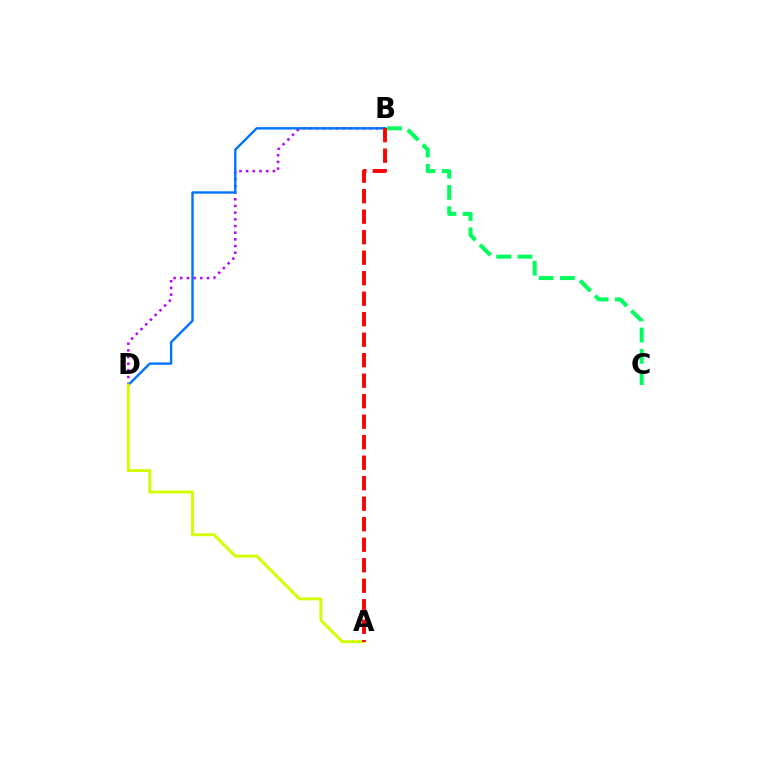{('B', 'D'): [{'color': '#b900ff', 'line_style': 'dotted', 'thickness': 1.81}, {'color': '#0074ff', 'line_style': 'solid', 'thickness': 1.72}], ('B', 'C'): [{'color': '#00ff5c', 'line_style': 'dashed', 'thickness': 2.89}], ('A', 'D'): [{'color': '#d1ff00', 'line_style': 'solid', 'thickness': 2.11}], ('A', 'B'): [{'color': '#ff0000', 'line_style': 'dashed', 'thickness': 2.79}]}